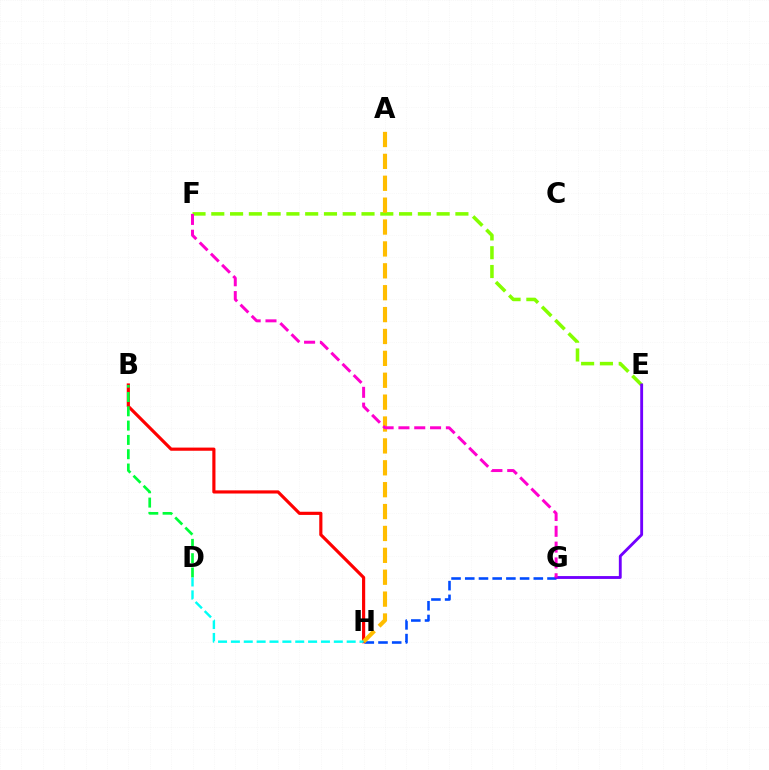{('G', 'H'): [{'color': '#004bff', 'line_style': 'dashed', 'thickness': 1.86}], ('B', 'H'): [{'color': '#ff0000', 'line_style': 'solid', 'thickness': 2.28}], ('E', 'F'): [{'color': '#84ff00', 'line_style': 'dashed', 'thickness': 2.55}], ('E', 'G'): [{'color': '#7200ff', 'line_style': 'solid', 'thickness': 2.06}], ('B', 'D'): [{'color': '#00ff39', 'line_style': 'dashed', 'thickness': 1.94}], ('A', 'H'): [{'color': '#ffbd00', 'line_style': 'dashed', 'thickness': 2.97}], ('F', 'G'): [{'color': '#ff00cf', 'line_style': 'dashed', 'thickness': 2.15}], ('D', 'H'): [{'color': '#00fff6', 'line_style': 'dashed', 'thickness': 1.75}]}